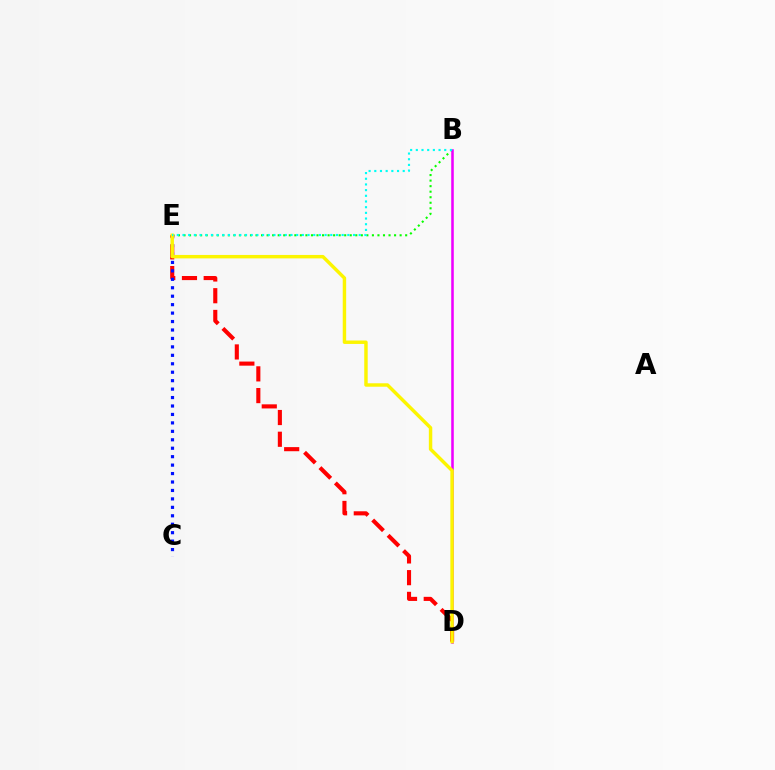{('B', 'E'): [{'color': '#08ff00', 'line_style': 'dotted', 'thickness': 1.51}, {'color': '#00fff6', 'line_style': 'dotted', 'thickness': 1.54}], ('B', 'D'): [{'color': '#ee00ff', 'line_style': 'solid', 'thickness': 1.84}], ('D', 'E'): [{'color': '#ff0000', 'line_style': 'dashed', 'thickness': 2.95}, {'color': '#fcf500', 'line_style': 'solid', 'thickness': 2.48}], ('C', 'E'): [{'color': '#0010ff', 'line_style': 'dotted', 'thickness': 2.29}]}